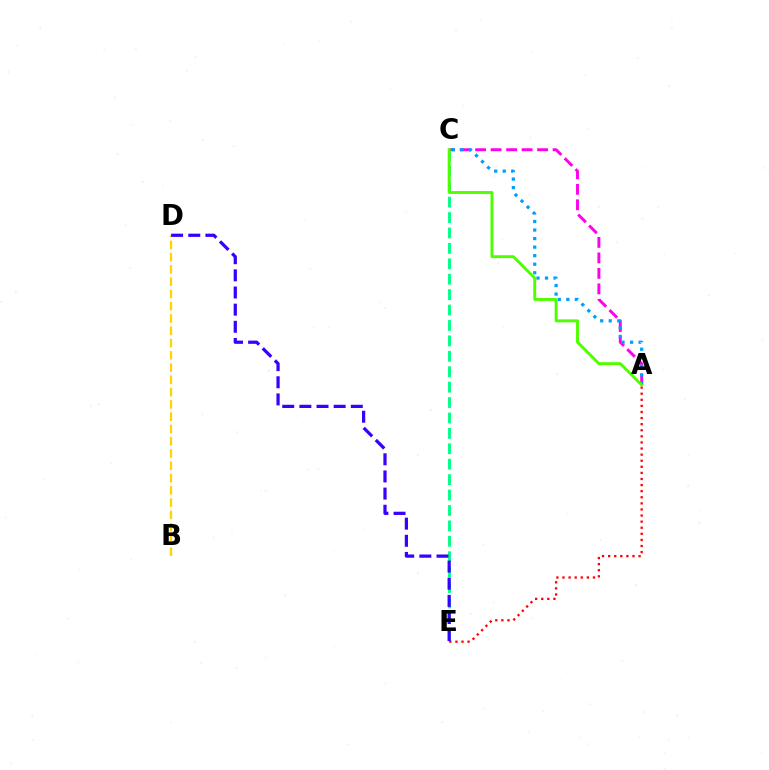{('C', 'E'): [{'color': '#00ff86', 'line_style': 'dashed', 'thickness': 2.09}], ('A', 'C'): [{'color': '#ff00ed', 'line_style': 'dashed', 'thickness': 2.1}, {'color': '#009eff', 'line_style': 'dotted', 'thickness': 2.32}, {'color': '#4fff00', 'line_style': 'solid', 'thickness': 2.1}], ('A', 'E'): [{'color': '#ff0000', 'line_style': 'dotted', 'thickness': 1.66}], ('B', 'D'): [{'color': '#ffd500', 'line_style': 'dashed', 'thickness': 1.67}], ('D', 'E'): [{'color': '#3700ff', 'line_style': 'dashed', 'thickness': 2.33}]}